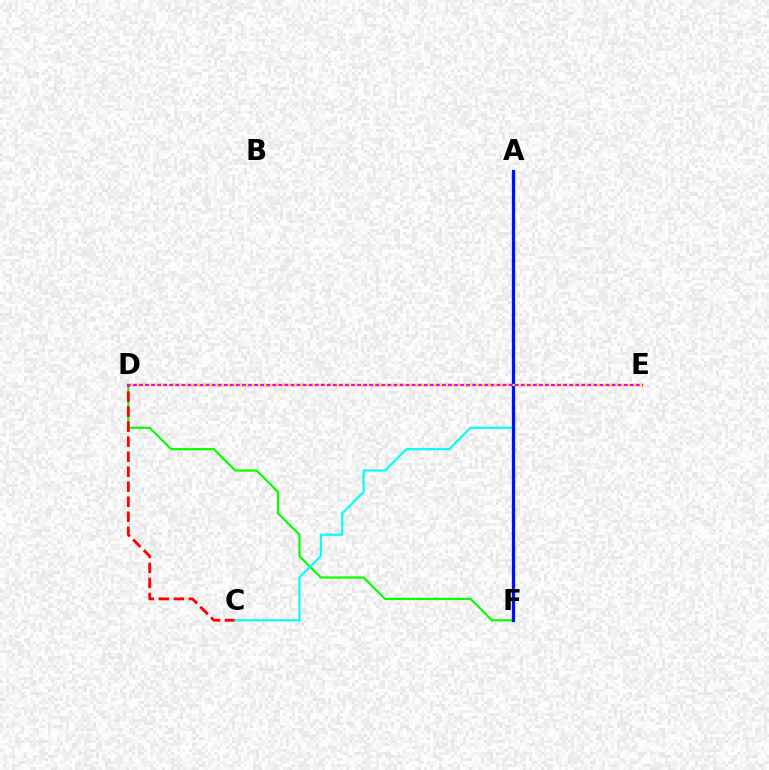{('D', 'F'): [{'color': '#08ff00', 'line_style': 'solid', 'thickness': 1.59}], ('C', 'D'): [{'color': '#ff0000', 'line_style': 'dashed', 'thickness': 2.04}], ('A', 'C'): [{'color': '#00fff6', 'line_style': 'solid', 'thickness': 1.54}], ('D', 'E'): [{'color': '#ee00ff', 'line_style': 'solid', 'thickness': 1.65}, {'color': '#fcf500', 'line_style': 'dotted', 'thickness': 1.65}], ('A', 'F'): [{'color': '#0010ff', 'line_style': 'solid', 'thickness': 2.35}]}